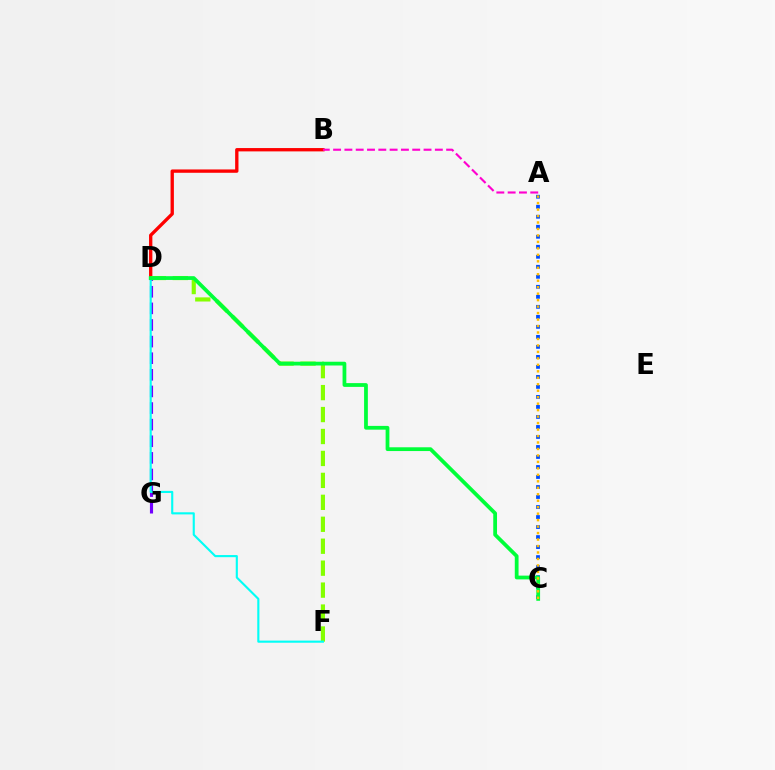{('D', 'G'): [{'color': '#7200ff', 'line_style': 'dashed', 'thickness': 2.26}], ('A', 'C'): [{'color': '#004bff', 'line_style': 'dotted', 'thickness': 2.72}, {'color': '#ffbd00', 'line_style': 'dotted', 'thickness': 1.76}], ('B', 'D'): [{'color': '#ff0000', 'line_style': 'solid', 'thickness': 2.4}], ('D', 'F'): [{'color': '#84ff00', 'line_style': 'dashed', 'thickness': 2.98}, {'color': '#00fff6', 'line_style': 'solid', 'thickness': 1.53}], ('A', 'B'): [{'color': '#ff00cf', 'line_style': 'dashed', 'thickness': 1.54}], ('C', 'D'): [{'color': '#00ff39', 'line_style': 'solid', 'thickness': 2.71}]}